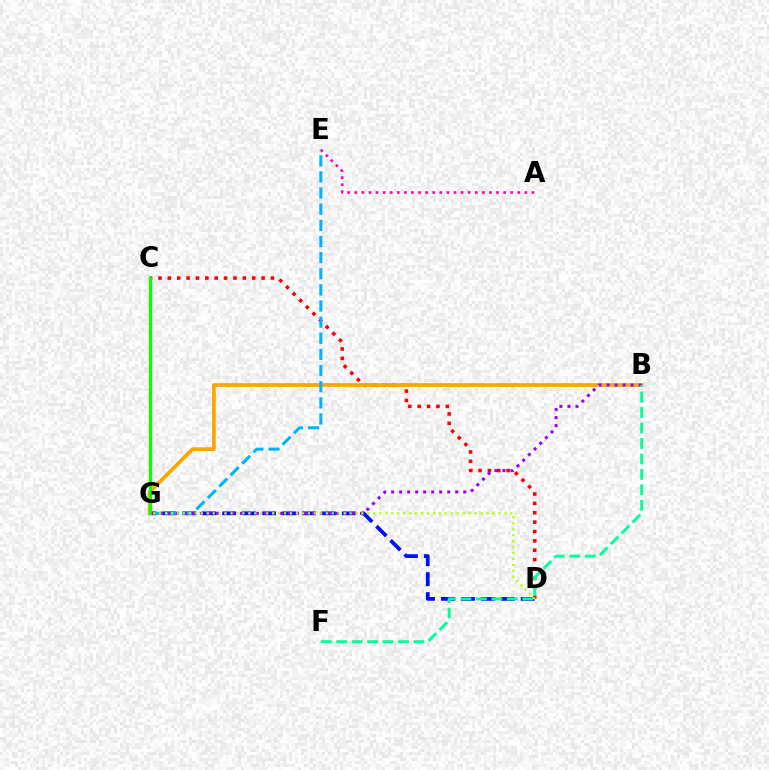{('D', 'G'): [{'color': '#0010ff', 'line_style': 'dashed', 'thickness': 2.71}, {'color': '#b3ff00', 'line_style': 'dotted', 'thickness': 1.62}], ('A', 'E'): [{'color': '#ff00bd', 'line_style': 'dotted', 'thickness': 1.93}], ('C', 'D'): [{'color': '#ff0000', 'line_style': 'dotted', 'thickness': 2.55}], ('B', 'G'): [{'color': '#ffa500', 'line_style': 'solid', 'thickness': 2.68}, {'color': '#9b00ff', 'line_style': 'dotted', 'thickness': 2.18}], ('E', 'G'): [{'color': '#00b5ff', 'line_style': 'dashed', 'thickness': 2.19}], ('C', 'G'): [{'color': '#08ff00', 'line_style': 'solid', 'thickness': 2.32}], ('B', 'F'): [{'color': '#00ff9d', 'line_style': 'dashed', 'thickness': 2.1}]}